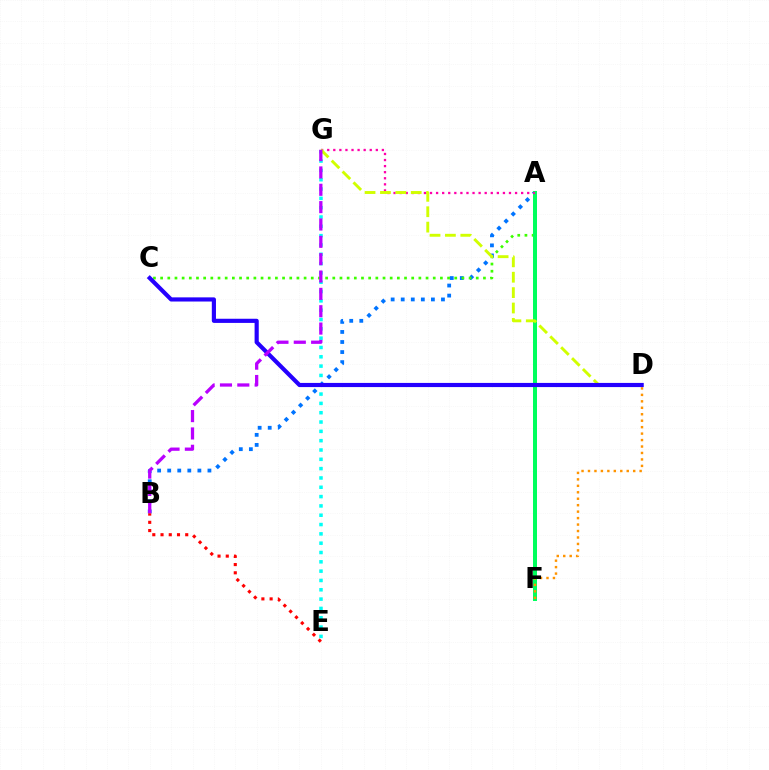{('A', 'B'): [{'color': '#0074ff', 'line_style': 'dotted', 'thickness': 2.73}], ('A', 'C'): [{'color': '#3dff00', 'line_style': 'dotted', 'thickness': 1.95}], ('A', 'F'): [{'color': '#00ff5c', 'line_style': 'solid', 'thickness': 2.88}], ('E', 'G'): [{'color': '#00fff6', 'line_style': 'dotted', 'thickness': 2.53}], ('A', 'G'): [{'color': '#ff00ac', 'line_style': 'dotted', 'thickness': 1.65}], ('D', 'G'): [{'color': '#d1ff00', 'line_style': 'dashed', 'thickness': 2.09}], ('D', 'F'): [{'color': '#ff9400', 'line_style': 'dotted', 'thickness': 1.75}], ('C', 'D'): [{'color': '#2500ff', 'line_style': 'solid', 'thickness': 2.99}], ('B', 'G'): [{'color': '#b900ff', 'line_style': 'dashed', 'thickness': 2.36}], ('B', 'E'): [{'color': '#ff0000', 'line_style': 'dotted', 'thickness': 2.24}]}